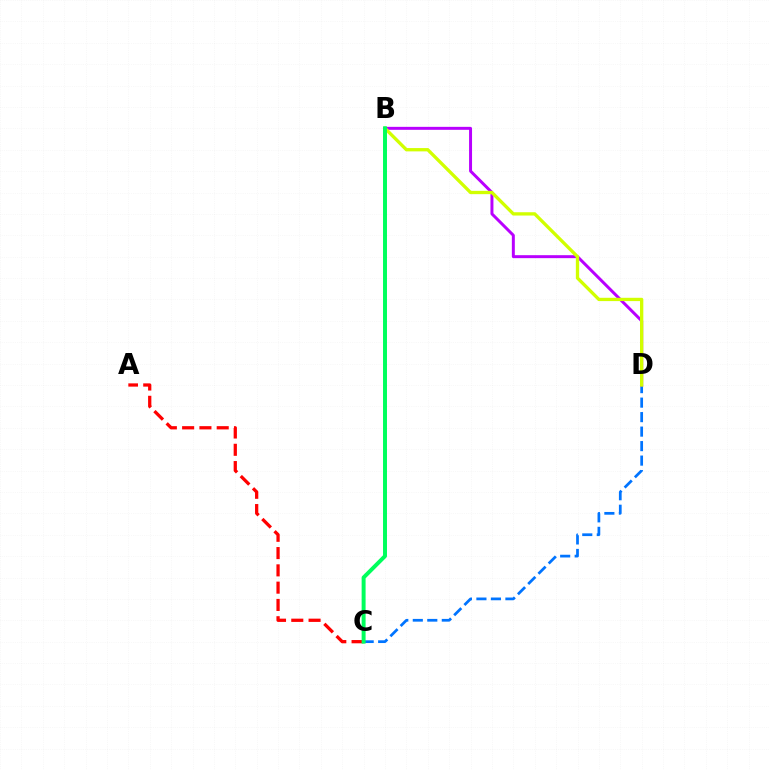{('A', 'C'): [{'color': '#ff0000', 'line_style': 'dashed', 'thickness': 2.35}], ('C', 'D'): [{'color': '#0074ff', 'line_style': 'dashed', 'thickness': 1.97}], ('B', 'D'): [{'color': '#b900ff', 'line_style': 'solid', 'thickness': 2.14}, {'color': '#d1ff00', 'line_style': 'solid', 'thickness': 2.39}], ('B', 'C'): [{'color': '#00ff5c', 'line_style': 'solid', 'thickness': 2.85}]}